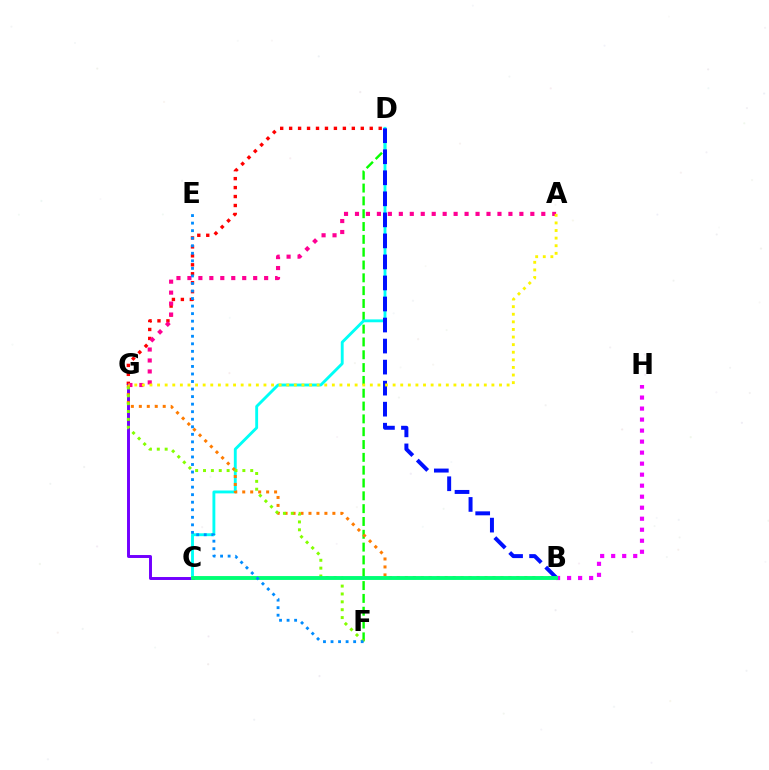{('D', 'G'): [{'color': '#ff0000', 'line_style': 'dotted', 'thickness': 2.43}], ('B', 'H'): [{'color': '#ee00ff', 'line_style': 'dotted', 'thickness': 2.99}], ('C', 'G'): [{'color': '#7200ff', 'line_style': 'solid', 'thickness': 2.13}], ('D', 'F'): [{'color': '#08ff00', 'line_style': 'dashed', 'thickness': 1.74}], ('A', 'G'): [{'color': '#ff0094', 'line_style': 'dotted', 'thickness': 2.98}, {'color': '#fcf500', 'line_style': 'dotted', 'thickness': 2.06}], ('C', 'D'): [{'color': '#00fff6', 'line_style': 'solid', 'thickness': 2.07}], ('B', 'G'): [{'color': '#ff7c00', 'line_style': 'dotted', 'thickness': 2.16}], ('B', 'D'): [{'color': '#0010ff', 'line_style': 'dashed', 'thickness': 2.86}], ('F', 'G'): [{'color': '#84ff00', 'line_style': 'dotted', 'thickness': 2.14}], ('B', 'C'): [{'color': '#00ff74', 'line_style': 'solid', 'thickness': 2.8}], ('E', 'F'): [{'color': '#008cff', 'line_style': 'dotted', 'thickness': 2.05}]}